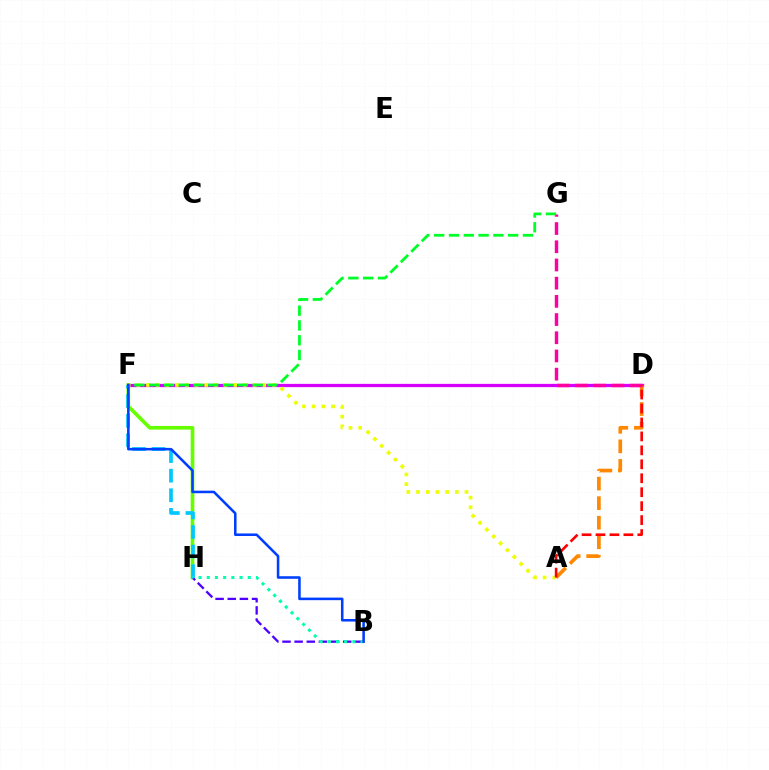{('D', 'F'): [{'color': '#d600ff', 'line_style': 'solid', 'thickness': 2.35}], ('A', 'D'): [{'color': '#ff8800', 'line_style': 'dashed', 'thickness': 2.66}, {'color': '#ff0000', 'line_style': 'dashed', 'thickness': 1.9}], ('F', 'H'): [{'color': '#66ff00', 'line_style': 'solid', 'thickness': 2.63}, {'color': '#00c7ff', 'line_style': 'dashed', 'thickness': 2.66}], ('B', 'H'): [{'color': '#4f00ff', 'line_style': 'dashed', 'thickness': 1.65}, {'color': '#00ffaf', 'line_style': 'dotted', 'thickness': 2.23}], ('D', 'G'): [{'color': '#ff00a0', 'line_style': 'dashed', 'thickness': 2.47}], ('A', 'F'): [{'color': '#eeff00', 'line_style': 'dotted', 'thickness': 2.63}], ('F', 'G'): [{'color': '#00ff27', 'line_style': 'dashed', 'thickness': 2.01}], ('B', 'F'): [{'color': '#003fff', 'line_style': 'solid', 'thickness': 1.84}]}